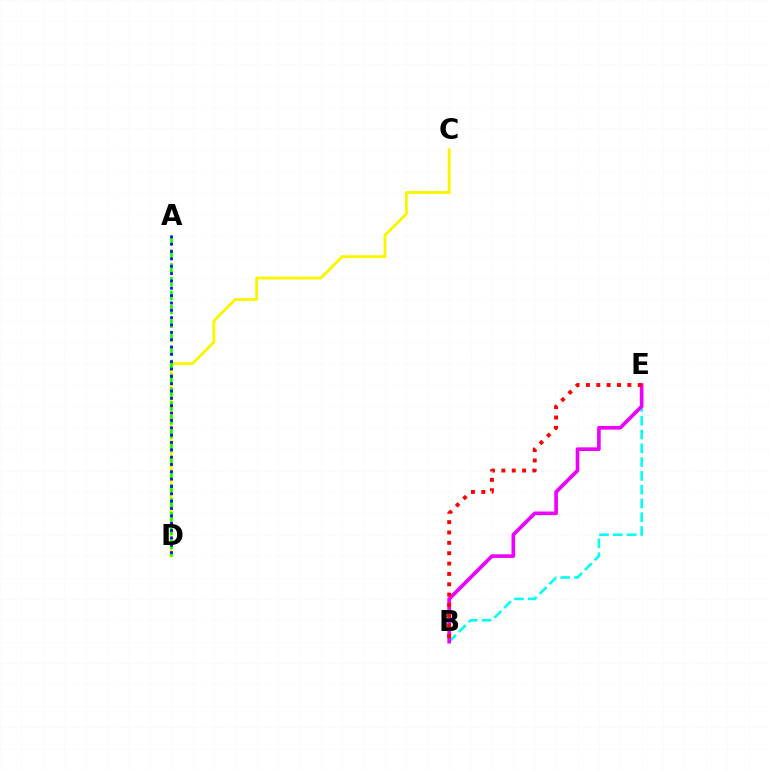{('B', 'E'): [{'color': '#00fff6', 'line_style': 'dashed', 'thickness': 1.87}, {'color': '#ee00ff', 'line_style': 'solid', 'thickness': 2.62}, {'color': '#ff0000', 'line_style': 'dotted', 'thickness': 2.81}], ('C', 'D'): [{'color': '#fcf500', 'line_style': 'solid', 'thickness': 2.08}], ('A', 'D'): [{'color': '#08ff00', 'line_style': 'dashed', 'thickness': 1.88}, {'color': '#0010ff', 'line_style': 'dotted', 'thickness': 1.99}]}